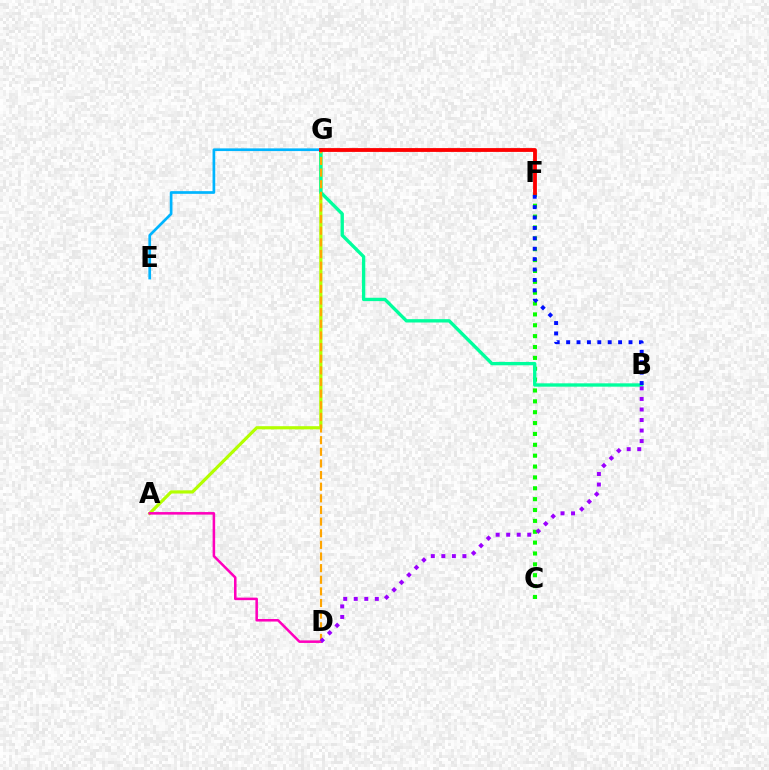{('A', 'G'): [{'color': '#b3ff00', 'line_style': 'solid', 'thickness': 2.29}], ('C', 'F'): [{'color': '#08ff00', 'line_style': 'dotted', 'thickness': 2.95}], ('B', 'G'): [{'color': '#00ff9d', 'line_style': 'solid', 'thickness': 2.41}], ('A', 'D'): [{'color': '#ff00bd', 'line_style': 'solid', 'thickness': 1.83}], ('D', 'G'): [{'color': '#ffa500', 'line_style': 'dashed', 'thickness': 1.58}], ('B', 'F'): [{'color': '#0010ff', 'line_style': 'dotted', 'thickness': 2.82}], ('E', 'G'): [{'color': '#00b5ff', 'line_style': 'solid', 'thickness': 1.94}], ('F', 'G'): [{'color': '#ff0000', 'line_style': 'solid', 'thickness': 2.75}], ('B', 'D'): [{'color': '#9b00ff', 'line_style': 'dotted', 'thickness': 2.86}]}